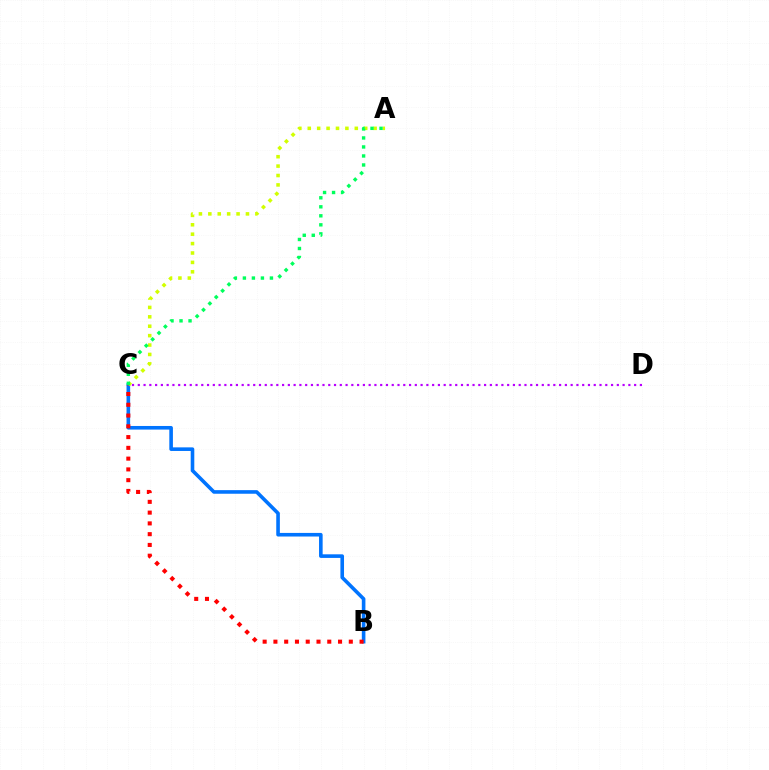{('C', 'D'): [{'color': '#b900ff', 'line_style': 'dotted', 'thickness': 1.57}], ('B', 'C'): [{'color': '#0074ff', 'line_style': 'solid', 'thickness': 2.6}, {'color': '#ff0000', 'line_style': 'dotted', 'thickness': 2.93}], ('A', 'C'): [{'color': '#d1ff00', 'line_style': 'dotted', 'thickness': 2.56}, {'color': '#00ff5c', 'line_style': 'dotted', 'thickness': 2.45}]}